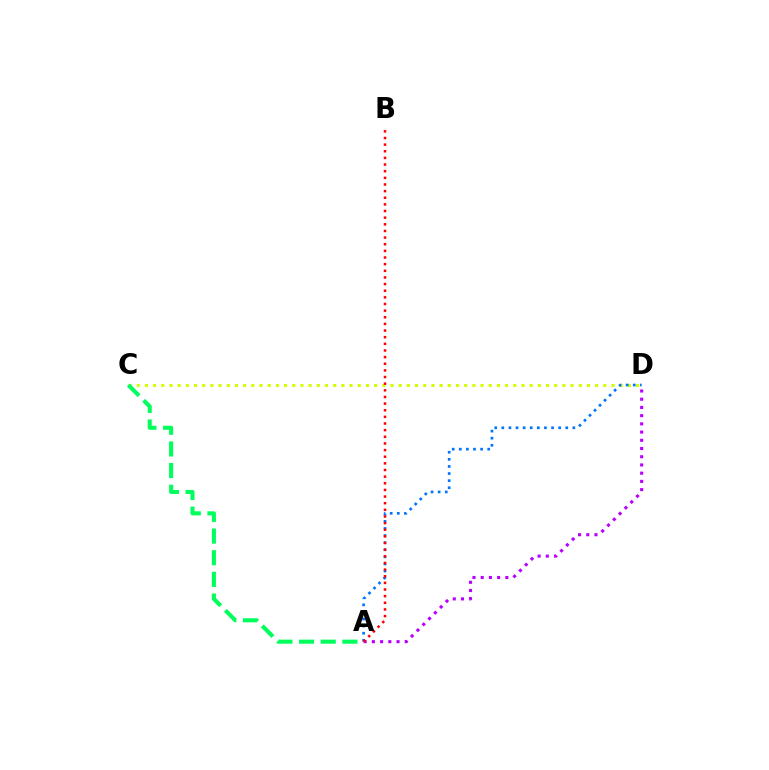{('C', 'D'): [{'color': '#d1ff00', 'line_style': 'dotted', 'thickness': 2.22}], ('A', 'D'): [{'color': '#b900ff', 'line_style': 'dotted', 'thickness': 2.23}, {'color': '#0074ff', 'line_style': 'dotted', 'thickness': 1.93}], ('A', 'B'): [{'color': '#ff0000', 'line_style': 'dotted', 'thickness': 1.8}], ('A', 'C'): [{'color': '#00ff5c', 'line_style': 'dashed', 'thickness': 2.94}]}